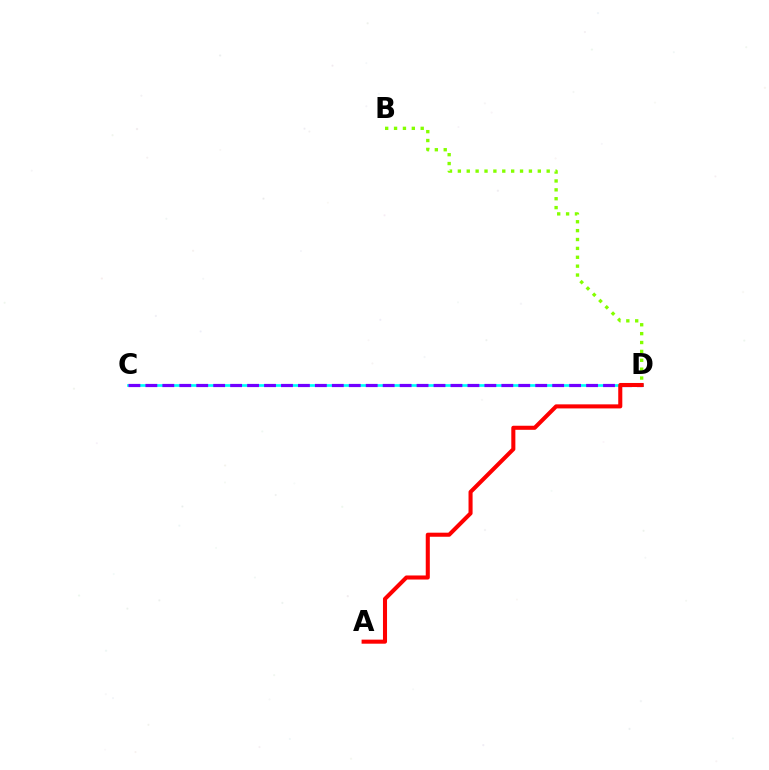{('C', 'D'): [{'color': '#00fff6', 'line_style': 'solid', 'thickness': 1.93}, {'color': '#7200ff', 'line_style': 'dashed', 'thickness': 2.3}], ('A', 'D'): [{'color': '#ff0000', 'line_style': 'solid', 'thickness': 2.92}], ('B', 'D'): [{'color': '#84ff00', 'line_style': 'dotted', 'thickness': 2.41}]}